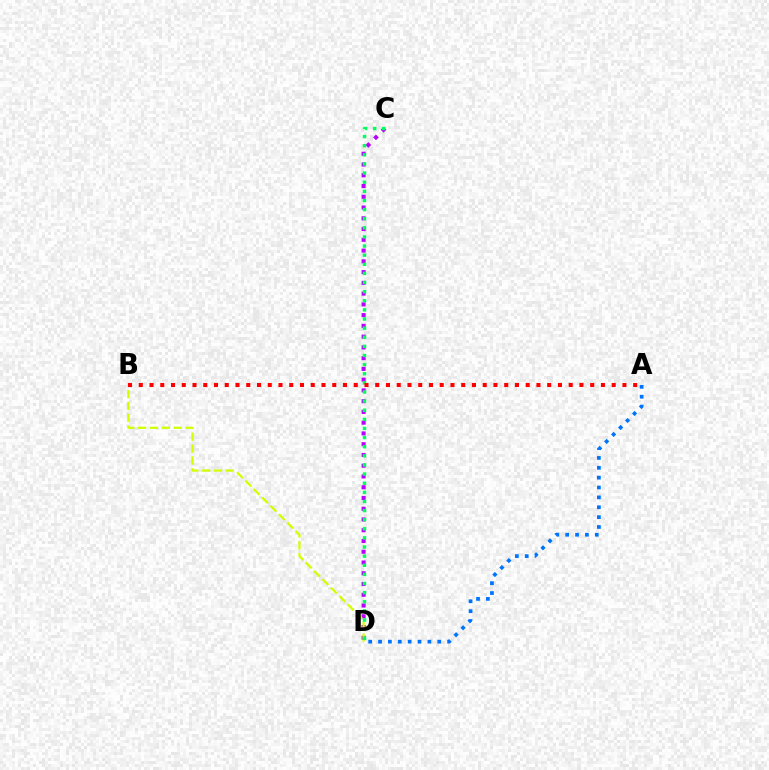{('A', 'D'): [{'color': '#0074ff', 'line_style': 'dotted', 'thickness': 2.68}], ('C', 'D'): [{'color': '#b900ff', 'line_style': 'dotted', 'thickness': 2.92}, {'color': '#00ff5c', 'line_style': 'dotted', 'thickness': 2.48}], ('B', 'D'): [{'color': '#d1ff00', 'line_style': 'dashed', 'thickness': 1.61}], ('A', 'B'): [{'color': '#ff0000', 'line_style': 'dotted', 'thickness': 2.92}]}